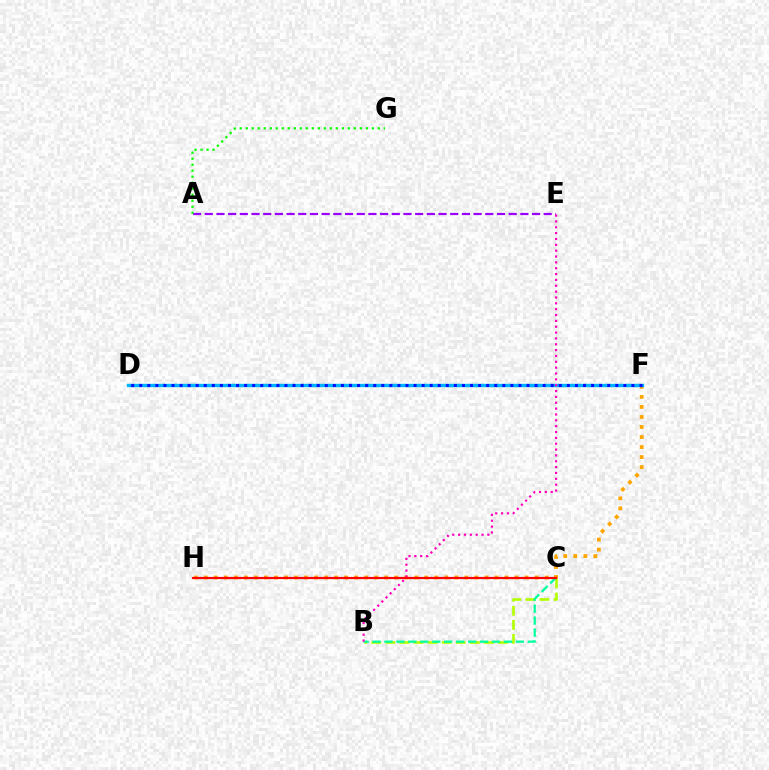{('B', 'C'): [{'color': '#b3ff00', 'line_style': 'dashed', 'thickness': 1.91}, {'color': '#00ff9d', 'line_style': 'dashed', 'thickness': 1.62}], ('F', 'H'): [{'color': '#ffa500', 'line_style': 'dotted', 'thickness': 2.72}], ('D', 'F'): [{'color': '#00b5ff', 'line_style': 'solid', 'thickness': 2.43}, {'color': '#0010ff', 'line_style': 'dotted', 'thickness': 2.19}], ('A', 'E'): [{'color': '#9b00ff', 'line_style': 'dashed', 'thickness': 1.59}], ('B', 'E'): [{'color': '#ff00bd', 'line_style': 'dotted', 'thickness': 1.59}], ('C', 'H'): [{'color': '#ff0000', 'line_style': 'solid', 'thickness': 1.57}], ('A', 'G'): [{'color': '#08ff00', 'line_style': 'dotted', 'thickness': 1.63}]}